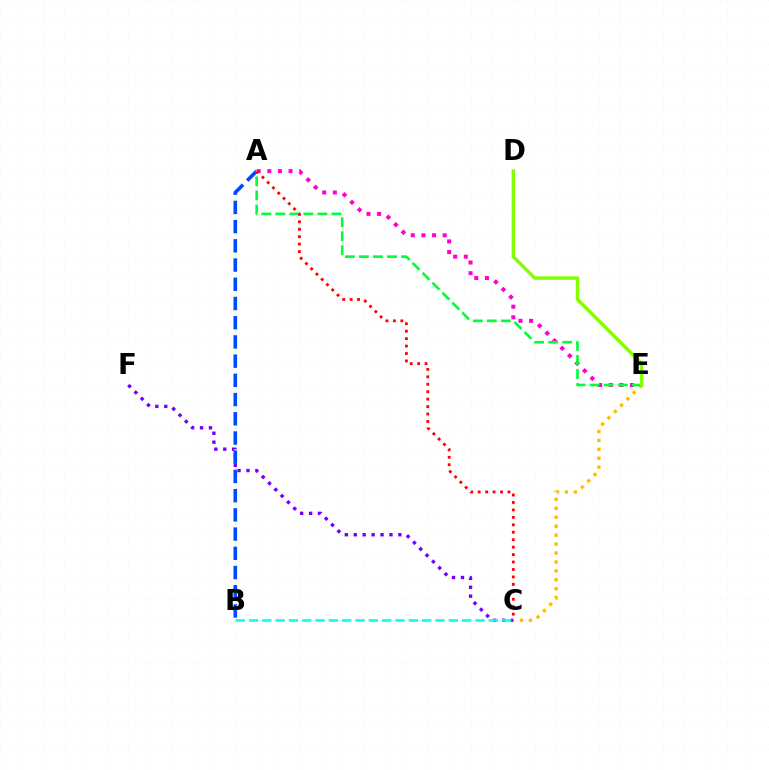{('C', 'F'): [{'color': '#7200ff', 'line_style': 'dotted', 'thickness': 2.42}], ('A', 'B'): [{'color': '#004bff', 'line_style': 'dashed', 'thickness': 2.61}], ('C', 'E'): [{'color': '#ffbd00', 'line_style': 'dotted', 'thickness': 2.43}], ('A', 'E'): [{'color': '#ff00cf', 'line_style': 'dotted', 'thickness': 2.89}, {'color': '#00ff39', 'line_style': 'dashed', 'thickness': 1.91}], ('D', 'E'): [{'color': '#84ff00', 'line_style': 'solid', 'thickness': 2.48}], ('A', 'C'): [{'color': '#ff0000', 'line_style': 'dotted', 'thickness': 2.02}], ('B', 'C'): [{'color': '#00fff6', 'line_style': 'dashed', 'thickness': 1.81}]}